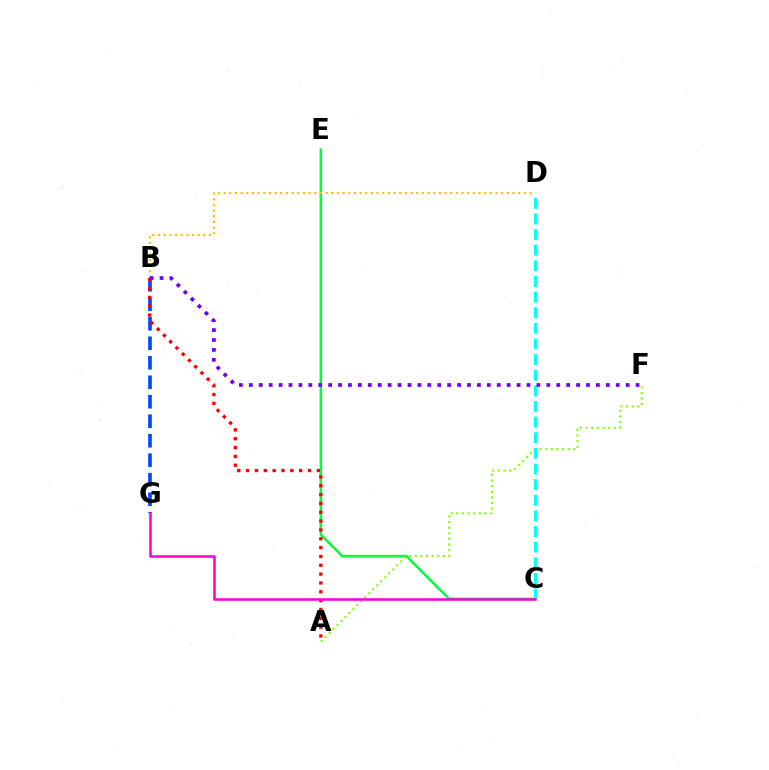{('C', 'E'): [{'color': '#00ff39', 'line_style': 'solid', 'thickness': 1.84}], ('A', 'F'): [{'color': '#84ff00', 'line_style': 'dotted', 'thickness': 1.53}], ('B', 'G'): [{'color': '#004bff', 'line_style': 'dashed', 'thickness': 2.65}], ('A', 'B'): [{'color': '#ff0000', 'line_style': 'dotted', 'thickness': 2.4}], ('C', 'D'): [{'color': '#00fff6', 'line_style': 'dashed', 'thickness': 2.12}], ('C', 'G'): [{'color': '#ff00cf', 'line_style': 'solid', 'thickness': 1.83}], ('B', 'D'): [{'color': '#ffbd00', 'line_style': 'dotted', 'thickness': 1.54}], ('B', 'F'): [{'color': '#7200ff', 'line_style': 'dotted', 'thickness': 2.69}]}